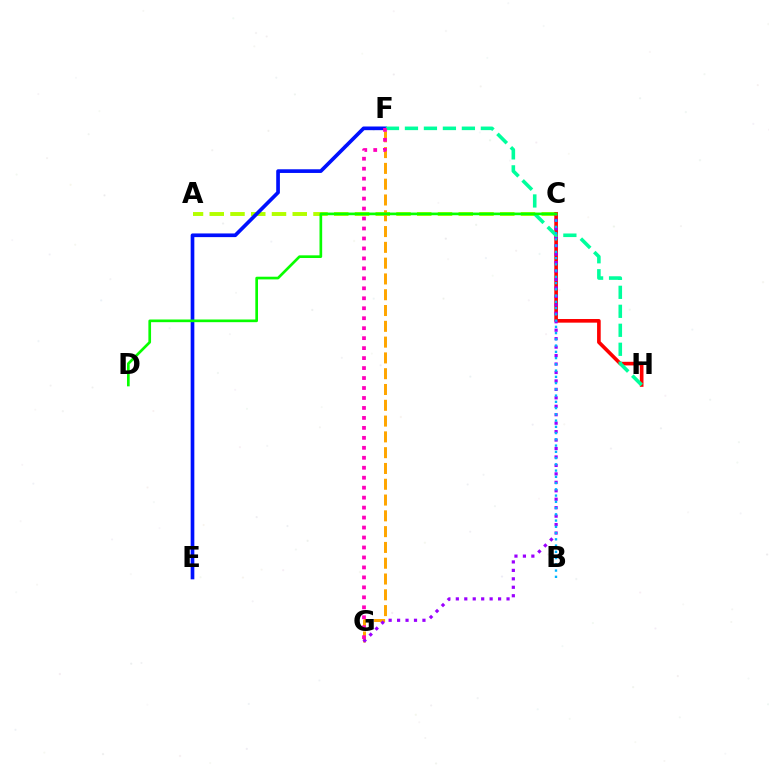{('A', 'C'): [{'color': '#b3ff00', 'line_style': 'dashed', 'thickness': 2.82}], ('F', 'G'): [{'color': '#ffa500', 'line_style': 'dashed', 'thickness': 2.15}, {'color': '#ff00bd', 'line_style': 'dotted', 'thickness': 2.71}], ('E', 'F'): [{'color': '#0010ff', 'line_style': 'solid', 'thickness': 2.65}], ('C', 'H'): [{'color': '#ff0000', 'line_style': 'solid', 'thickness': 2.62}], ('C', 'G'): [{'color': '#9b00ff', 'line_style': 'dotted', 'thickness': 2.3}], ('F', 'H'): [{'color': '#00ff9d', 'line_style': 'dashed', 'thickness': 2.58}], ('B', 'C'): [{'color': '#00b5ff', 'line_style': 'dotted', 'thickness': 1.7}], ('C', 'D'): [{'color': '#08ff00', 'line_style': 'solid', 'thickness': 1.93}]}